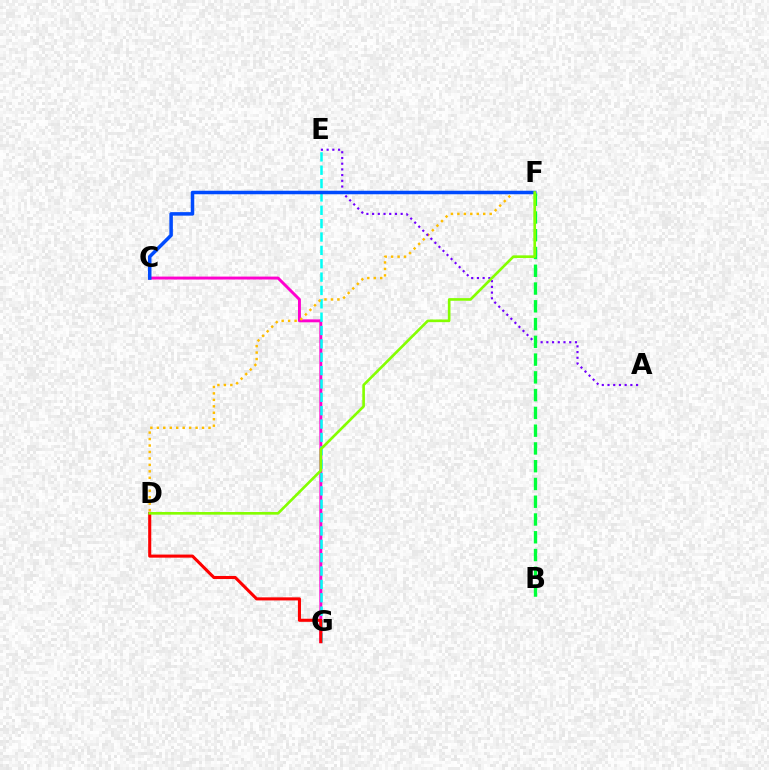{('C', 'G'): [{'color': '#ff00cf', 'line_style': 'solid', 'thickness': 2.11}], ('E', 'G'): [{'color': '#00fff6', 'line_style': 'dashed', 'thickness': 1.81}], ('D', 'F'): [{'color': '#ffbd00', 'line_style': 'dotted', 'thickness': 1.76}, {'color': '#84ff00', 'line_style': 'solid', 'thickness': 1.9}], ('D', 'G'): [{'color': '#ff0000', 'line_style': 'solid', 'thickness': 2.21}], ('A', 'E'): [{'color': '#7200ff', 'line_style': 'dotted', 'thickness': 1.55}], ('C', 'F'): [{'color': '#004bff', 'line_style': 'solid', 'thickness': 2.53}], ('B', 'F'): [{'color': '#00ff39', 'line_style': 'dashed', 'thickness': 2.41}]}